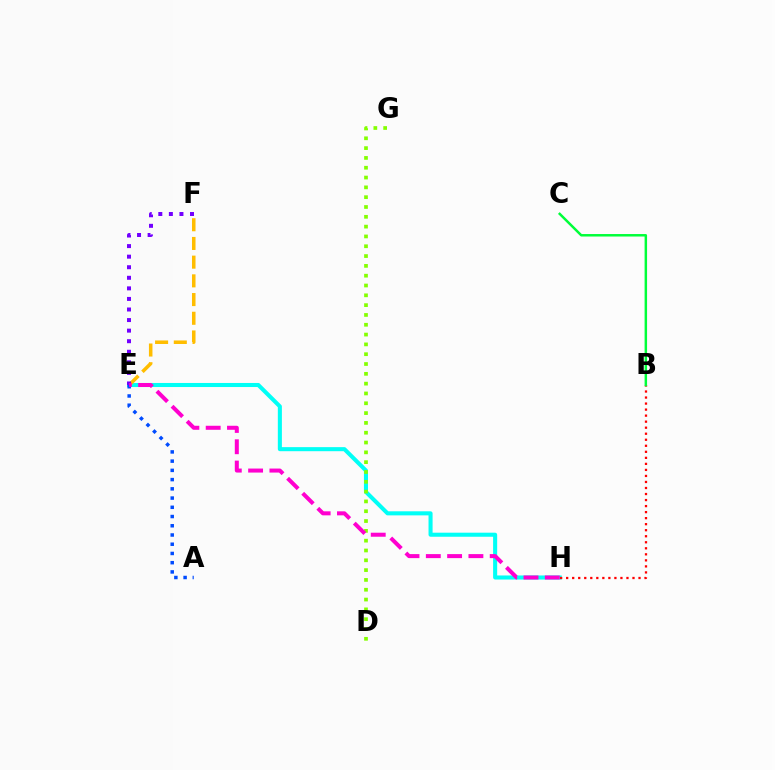{('E', 'H'): [{'color': '#00fff6', 'line_style': 'solid', 'thickness': 2.92}, {'color': '#ff00cf', 'line_style': 'dashed', 'thickness': 2.89}], ('E', 'F'): [{'color': '#ffbd00', 'line_style': 'dashed', 'thickness': 2.54}, {'color': '#7200ff', 'line_style': 'dotted', 'thickness': 2.87}], ('A', 'E'): [{'color': '#004bff', 'line_style': 'dotted', 'thickness': 2.51}], ('D', 'G'): [{'color': '#84ff00', 'line_style': 'dotted', 'thickness': 2.67}], ('B', 'H'): [{'color': '#ff0000', 'line_style': 'dotted', 'thickness': 1.64}], ('B', 'C'): [{'color': '#00ff39', 'line_style': 'solid', 'thickness': 1.78}]}